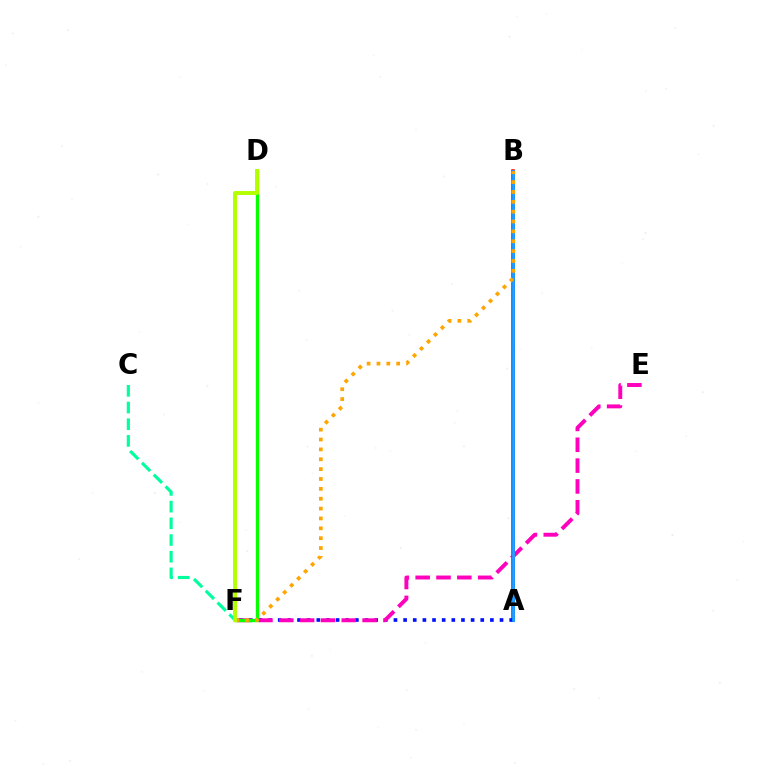{('A', 'B'): [{'color': '#ff0000', 'line_style': 'solid', 'thickness': 2.53}, {'color': '#9b00ff', 'line_style': 'solid', 'thickness': 2.11}, {'color': '#00b5ff', 'line_style': 'solid', 'thickness': 1.89}], ('A', 'F'): [{'color': '#0010ff', 'line_style': 'dotted', 'thickness': 2.62}], ('C', 'F'): [{'color': '#00ff9d', 'line_style': 'dashed', 'thickness': 2.27}], ('E', 'F'): [{'color': '#ff00bd', 'line_style': 'dashed', 'thickness': 2.83}], ('D', 'F'): [{'color': '#08ff00', 'line_style': 'solid', 'thickness': 2.41}, {'color': '#b3ff00', 'line_style': 'solid', 'thickness': 2.83}], ('B', 'F'): [{'color': '#ffa500', 'line_style': 'dotted', 'thickness': 2.68}]}